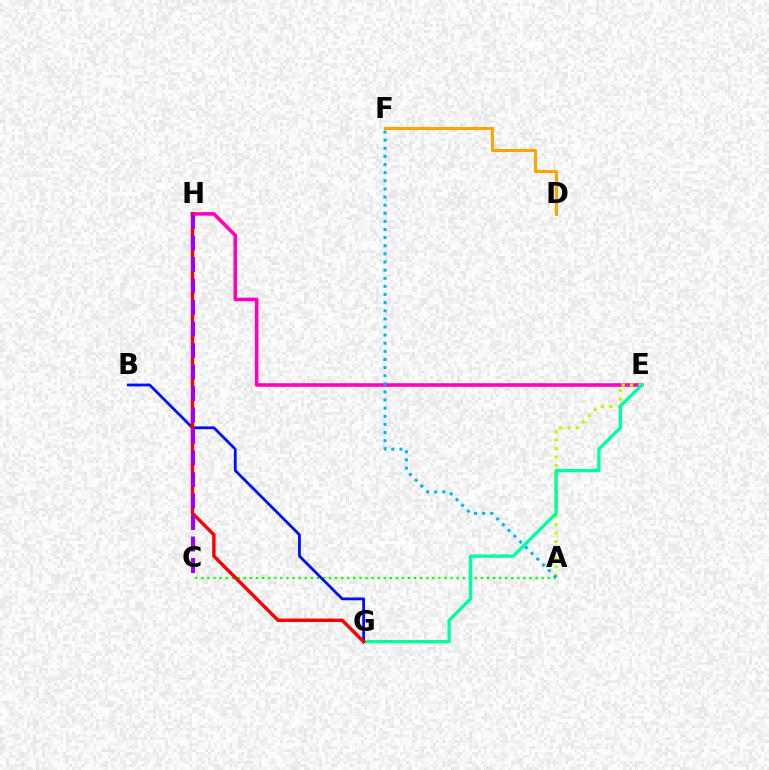{('E', 'H'): [{'color': '#ff00bd', 'line_style': 'solid', 'thickness': 2.57}], ('A', 'E'): [{'color': '#b3ff00', 'line_style': 'dotted', 'thickness': 2.29}], ('A', 'C'): [{'color': '#08ff00', 'line_style': 'dotted', 'thickness': 1.65}], ('E', 'G'): [{'color': '#00ff9d', 'line_style': 'solid', 'thickness': 2.4}], ('B', 'G'): [{'color': '#0010ff', 'line_style': 'solid', 'thickness': 2.01}], ('G', 'H'): [{'color': '#ff0000', 'line_style': 'solid', 'thickness': 2.47}], ('A', 'F'): [{'color': '#00b5ff', 'line_style': 'dotted', 'thickness': 2.21}], ('C', 'H'): [{'color': '#9b00ff', 'line_style': 'dashed', 'thickness': 2.92}], ('D', 'F'): [{'color': '#ffa500', 'line_style': 'solid', 'thickness': 2.21}]}